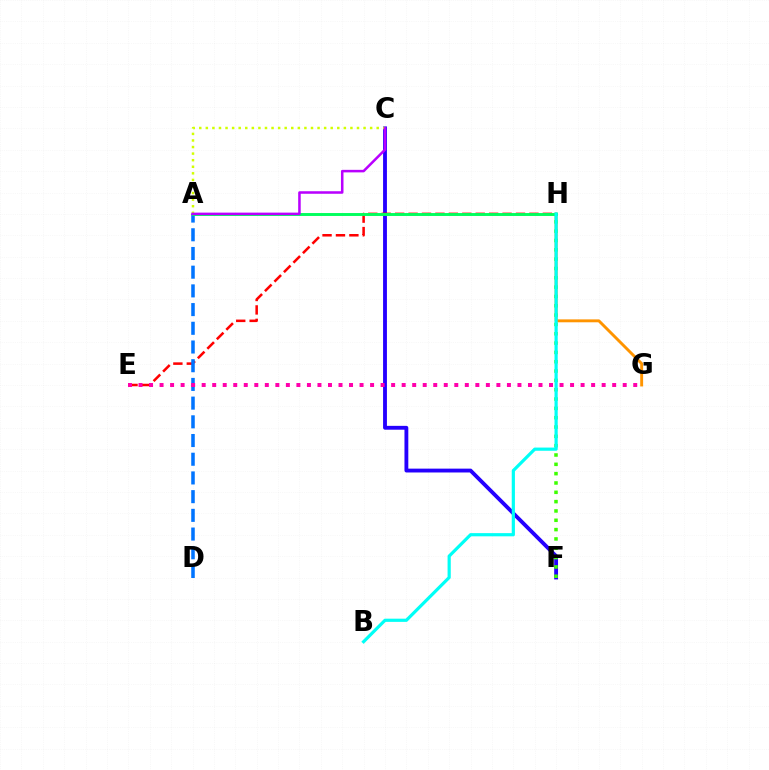{('C', 'F'): [{'color': '#2500ff', 'line_style': 'solid', 'thickness': 2.77}], ('E', 'H'): [{'color': '#ff0000', 'line_style': 'dashed', 'thickness': 1.82}], ('G', 'H'): [{'color': '#ff9400', 'line_style': 'solid', 'thickness': 2.09}], ('A', 'D'): [{'color': '#0074ff', 'line_style': 'dashed', 'thickness': 2.54}], ('F', 'H'): [{'color': '#3dff00', 'line_style': 'dotted', 'thickness': 2.53}], ('A', 'H'): [{'color': '#00ff5c', 'line_style': 'solid', 'thickness': 2.1}], ('B', 'H'): [{'color': '#00fff6', 'line_style': 'solid', 'thickness': 2.3}], ('A', 'C'): [{'color': '#d1ff00', 'line_style': 'dotted', 'thickness': 1.79}, {'color': '#b900ff', 'line_style': 'solid', 'thickness': 1.82}], ('E', 'G'): [{'color': '#ff00ac', 'line_style': 'dotted', 'thickness': 2.86}]}